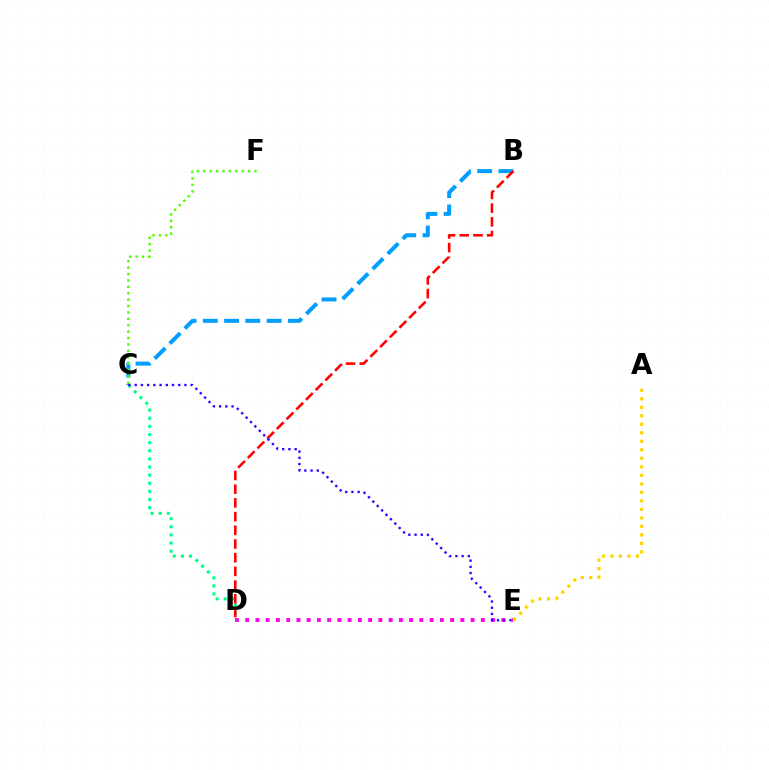{('D', 'E'): [{'color': '#ff00ed', 'line_style': 'dotted', 'thickness': 2.78}], ('C', 'D'): [{'color': '#00ff86', 'line_style': 'dotted', 'thickness': 2.21}], ('B', 'C'): [{'color': '#009eff', 'line_style': 'dashed', 'thickness': 2.89}], ('A', 'E'): [{'color': '#ffd500', 'line_style': 'dotted', 'thickness': 2.31}], ('C', 'F'): [{'color': '#4fff00', 'line_style': 'dotted', 'thickness': 1.74}], ('B', 'D'): [{'color': '#ff0000', 'line_style': 'dashed', 'thickness': 1.86}], ('C', 'E'): [{'color': '#3700ff', 'line_style': 'dotted', 'thickness': 1.69}]}